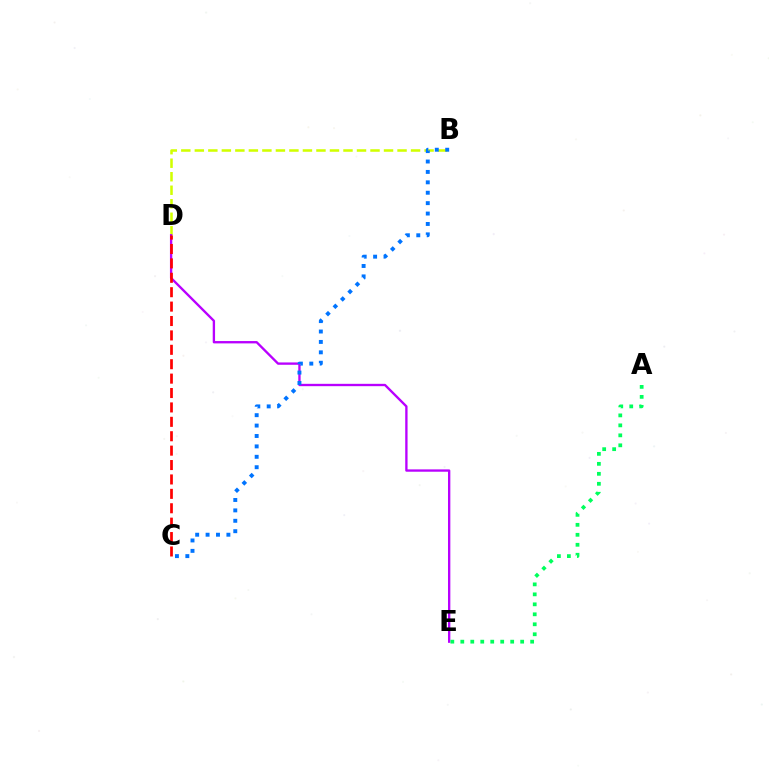{('B', 'D'): [{'color': '#d1ff00', 'line_style': 'dashed', 'thickness': 1.84}], ('D', 'E'): [{'color': '#b900ff', 'line_style': 'solid', 'thickness': 1.69}], ('A', 'E'): [{'color': '#00ff5c', 'line_style': 'dotted', 'thickness': 2.71}], ('C', 'D'): [{'color': '#ff0000', 'line_style': 'dashed', 'thickness': 1.96}], ('B', 'C'): [{'color': '#0074ff', 'line_style': 'dotted', 'thickness': 2.83}]}